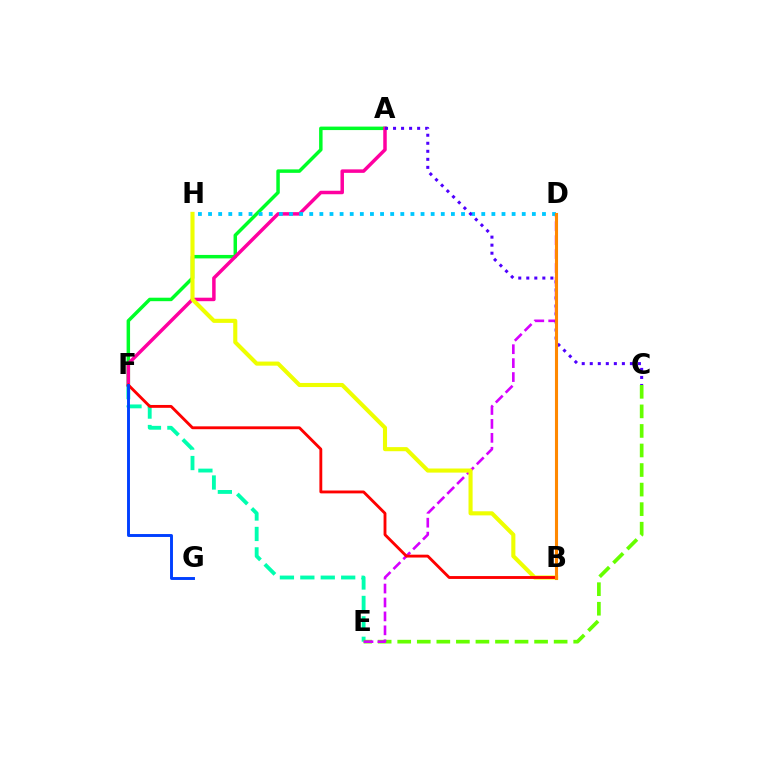{('E', 'F'): [{'color': '#00ffaf', 'line_style': 'dashed', 'thickness': 2.77}], ('C', 'E'): [{'color': '#66ff00', 'line_style': 'dashed', 'thickness': 2.66}], ('A', 'F'): [{'color': '#00ff27', 'line_style': 'solid', 'thickness': 2.5}, {'color': '#ff00a0', 'line_style': 'solid', 'thickness': 2.51}], ('D', 'E'): [{'color': '#d600ff', 'line_style': 'dashed', 'thickness': 1.89}], ('B', 'H'): [{'color': '#eeff00', 'line_style': 'solid', 'thickness': 2.95}], ('B', 'F'): [{'color': '#ff0000', 'line_style': 'solid', 'thickness': 2.06}], ('D', 'H'): [{'color': '#00c7ff', 'line_style': 'dotted', 'thickness': 2.75}], ('F', 'G'): [{'color': '#003fff', 'line_style': 'solid', 'thickness': 2.1}], ('A', 'C'): [{'color': '#4f00ff', 'line_style': 'dotted', 'thickness': 2.18}], ('B', 'D'): [{'color': '#ff8800', 'line_style': 'solid', 'thickness': 2.22}]}